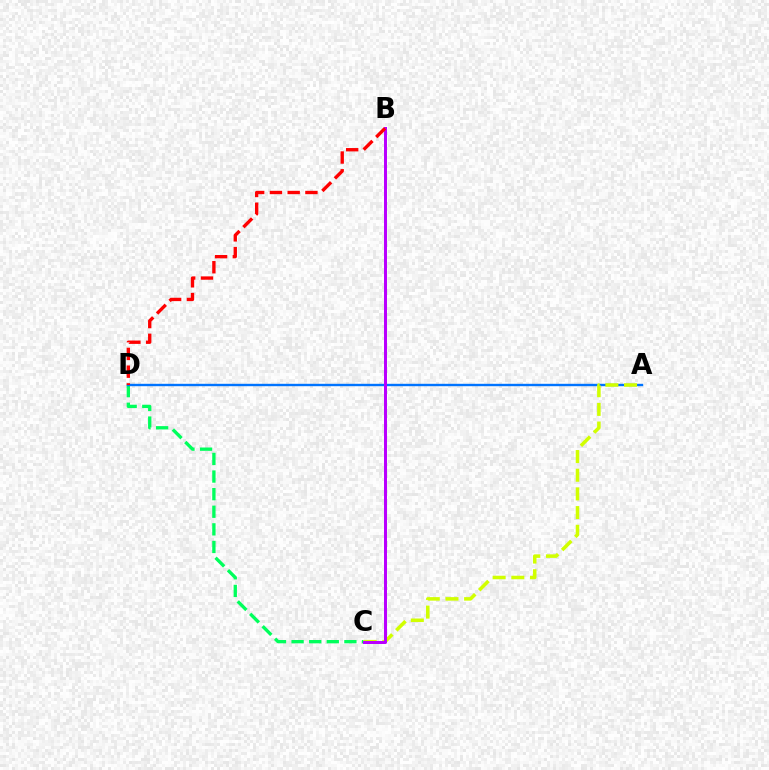{('C', 'D'): [{'color': '#00ff5c', 'line_style': 'dashed', 'thickness': 2.39}], ('A', 'D'): [{'color': '#0074ff', 'line_style': 'solid', 'thickness': 1.72}], ('A', 'C'): [{'color': '#d1ff00', 'line_style': 'dashed', 'thickness': 2.54}], ('B', 'C'): [{'color': '#b900ff', 'line_style': 'solid', 'thickness': 2.16}], ('B', 'D'): [{'color': '#ff0000', 'line_style': 'dashed', 'thickness': 2.41}]}